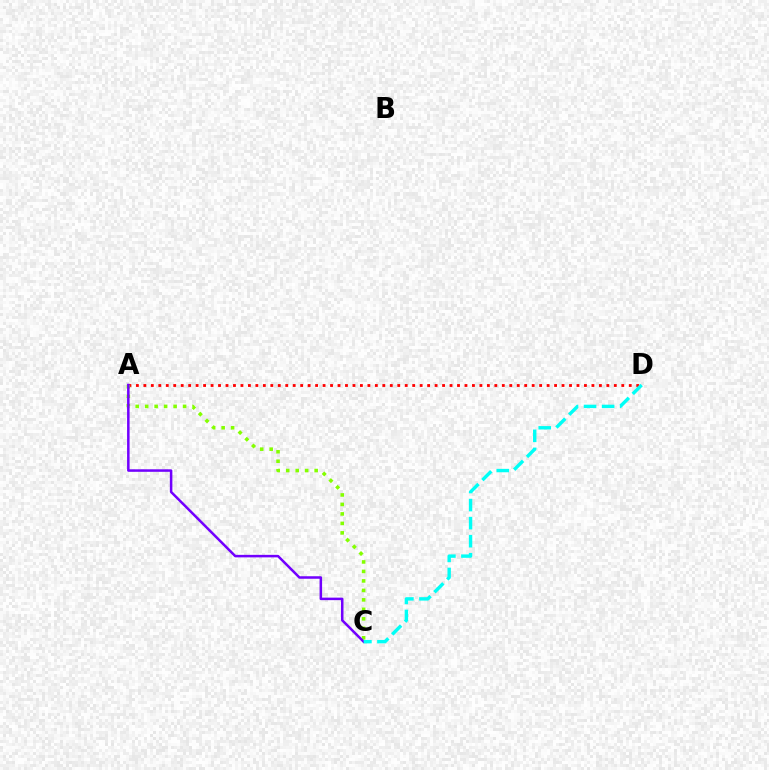{('A', 'D'): [{'color': '#ff0000', 'line_style': 'dotted', 'thickness': 2.03}], ('A', 'C'): [{'color': '#84ff00', 'line_style': 'dotted', 'thickness': 2.58}, {'color': '#7200ff', 'line_style': 'solid', 'thickness': 1.81}], ('C', 'D'): [{'color': '#00fff6', 'line_style': 'dashed', 'thickness': 2.45}]}